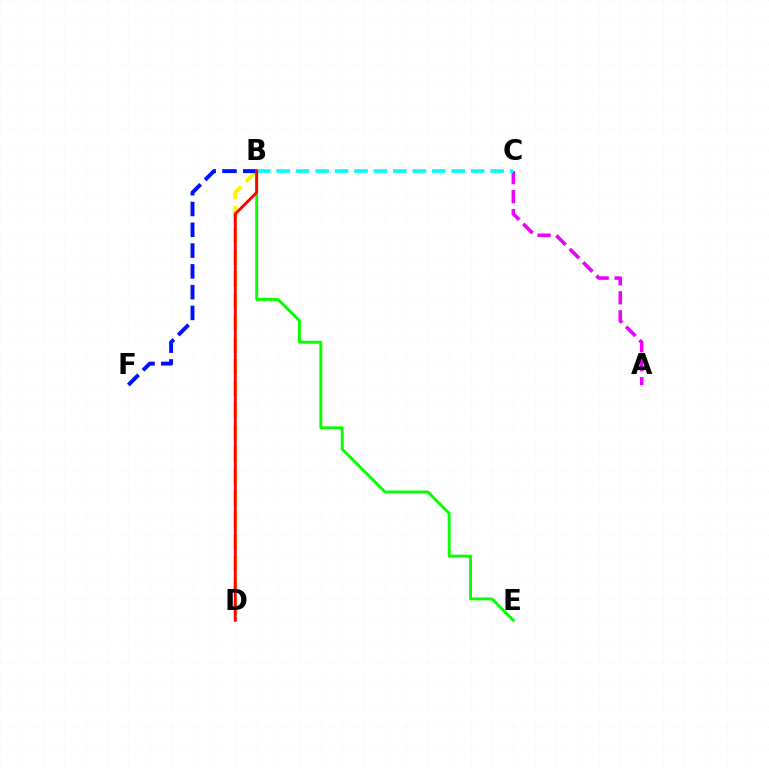{('B', 'D'): [{'color': '#fcf500', 'line_style': 'dashed', 'thickness': 2.97}, {'color': '#ff0000', 'line_style': 'solid', 'thickness': 2.06}], ('A', 'C'): [{'color': '#ee00ff', 'line_style': 'dashed', 'thickness': 2.57}], ('B', 'F'): [{'color': '#0010ff', 'line_style': 'dashed', 'thickness': 2.82}], ('B', 'E'): [{'color': '#08ff00', 'line_style': 'solid', 'thickness': 2.09}], ('B', 'C'): [{'color': '#00fff6', 'line_style': 'dashed', 'thickness': 2.64}]}